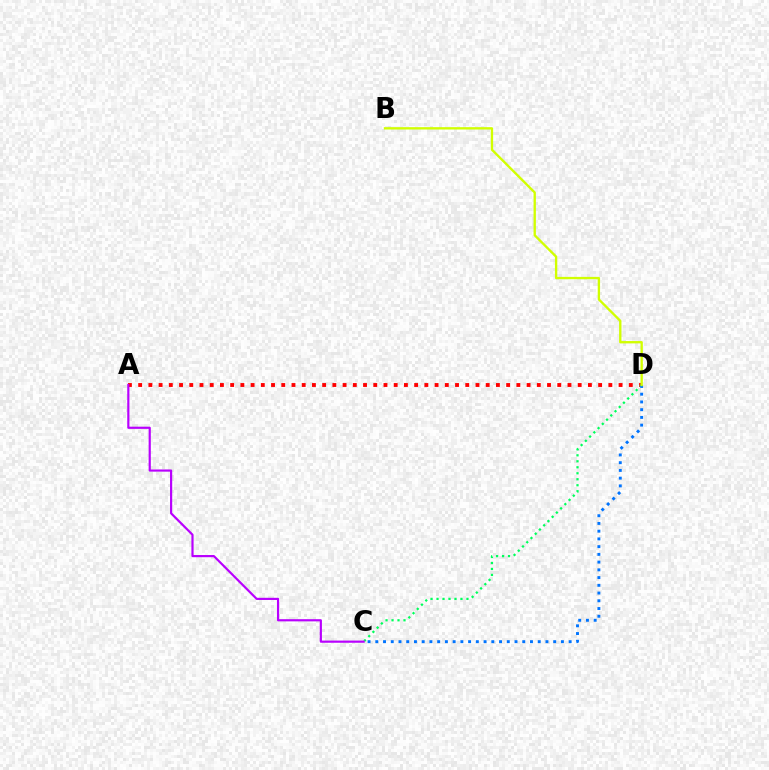{('A', 'D'): [{'color': '#ff0000', 'line_style': 'dotted', 'thickness': 2.78}], ('C', 'D'): [{'color': '#00ff5c', 'line_style': 'dotted', 'thickness': 1.63}, {'color': '#0074ff', 'line_style': 'dotted', 'thickness': 2.1}], ('B', 'D'): [{'color': '#d1ff00', 'line_style': 'solid', 'thickness': 1.69}], ('A', 'C'): [{'color': '#b900ff', 'line_style': 'solid', 'thickness': 1.57}]}